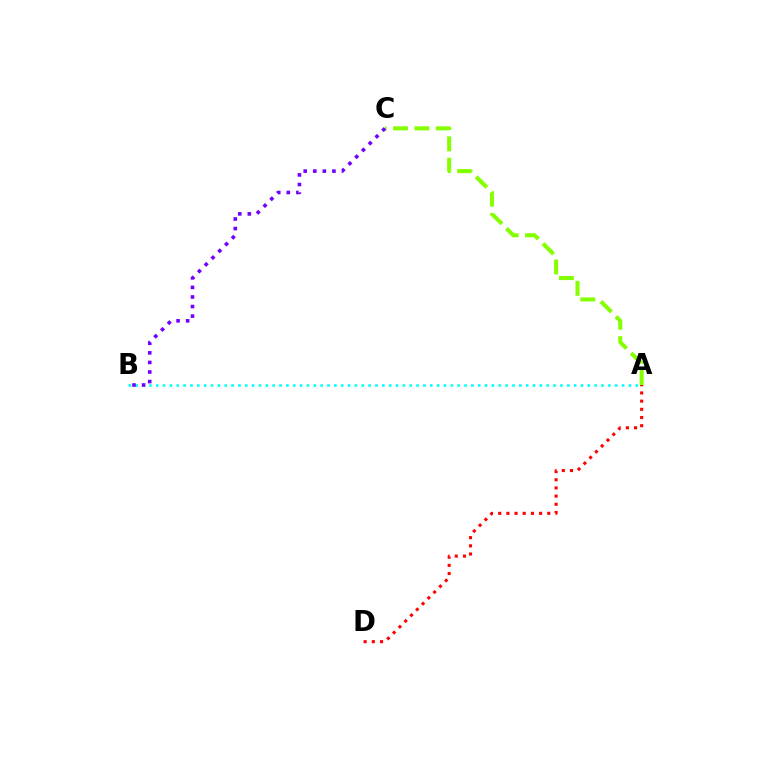{('A', 'B'): [{'color': '#00fff6', 'line_style': 'dotted', 'thickness': 1.86}], ('A', 'D'): [{'color': '#ff0000', 'line_style': 'dotted', 'thickness': 2.22}], ('A', 'C'): [{'color': '#84ff00', 'line_style': 'dashed', 'thickness': 2.9}], ('B', 'C'): [{'color': '#7200ff', 'line_style': 'dotted', 'thickness': 2.6}]}